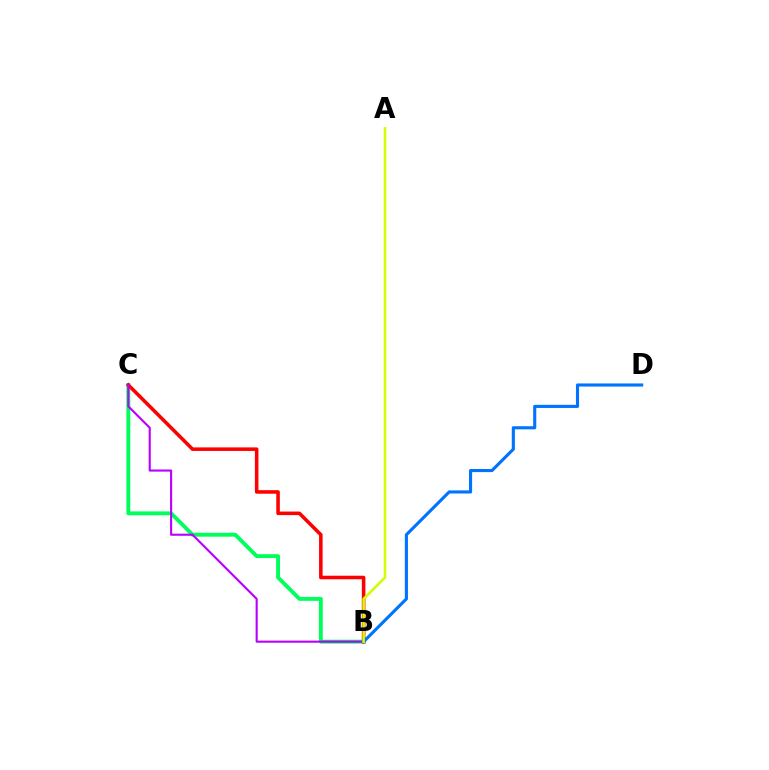{('B', 'C'): [{'color': '#00ff5c', 'line_style': 'solid', 'thickness': 2.8}, {'color': '#ff0000', 'line_style': 'solid', 'thickness': 2.56}, {'color': '#b900ff', 'line_style': 'solid', 'thickness': 1.52}], ('B', 'D'): [{'color': '#0074ff', 'line_style': 'solid', 'thickness': 2.24}], ('A', 'B'): [{'color': '#d1ff00', 'line_style': 'solid', 'thickness': 1.87}]}